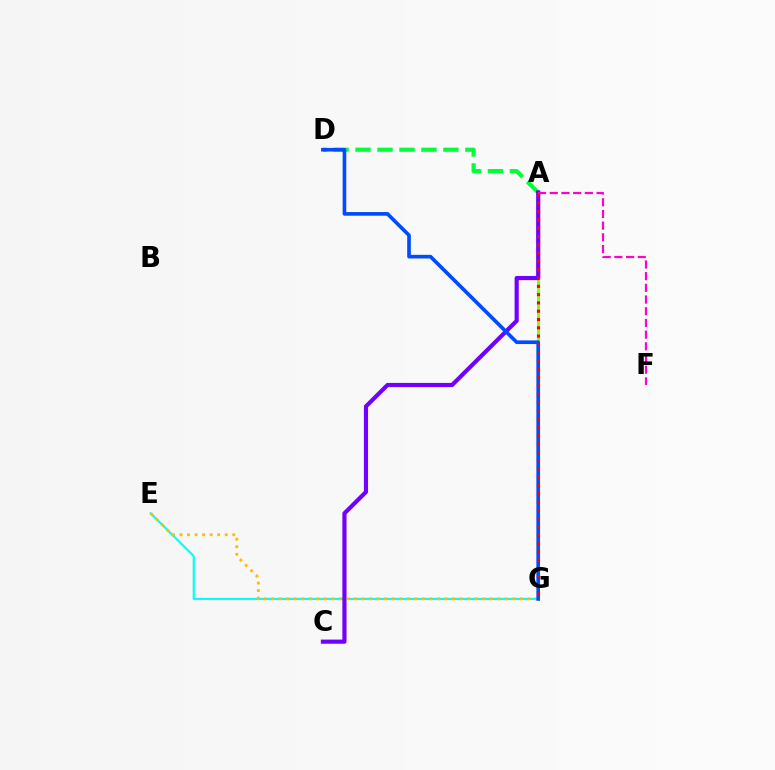{('E', 'G'): [{'color': '#00fff6', 'line_style': 'solid', 'thickness': 1.52}, {'color': '#ffbd00', 'line_style': 'dotted', 'thickness': 2.05}], ('A', 'G'): [{'color': '#84ff00', 'line_style': 'solid', 'thickness': 2.11}, {'color': '#ff0000', 'line_style': 'dotted', 'thickness': 2.25}], ('A', 'D'): [{'color': '#00ff39', 'line_style': 'dashed', 'thickness': 2.98}], ('A', 'C'): [{'color': '#7200ff', 'line_style': 'solid', 'thickness': 2.99}], ('A', 'F'): [{'color': '#ff00cf', 'line_style': 'dashed', 'thickness': 1.59}], ('D', 'G'): [{'color': '#004bff', 'line_style': 'solid', 'thickness': 2.63}]}